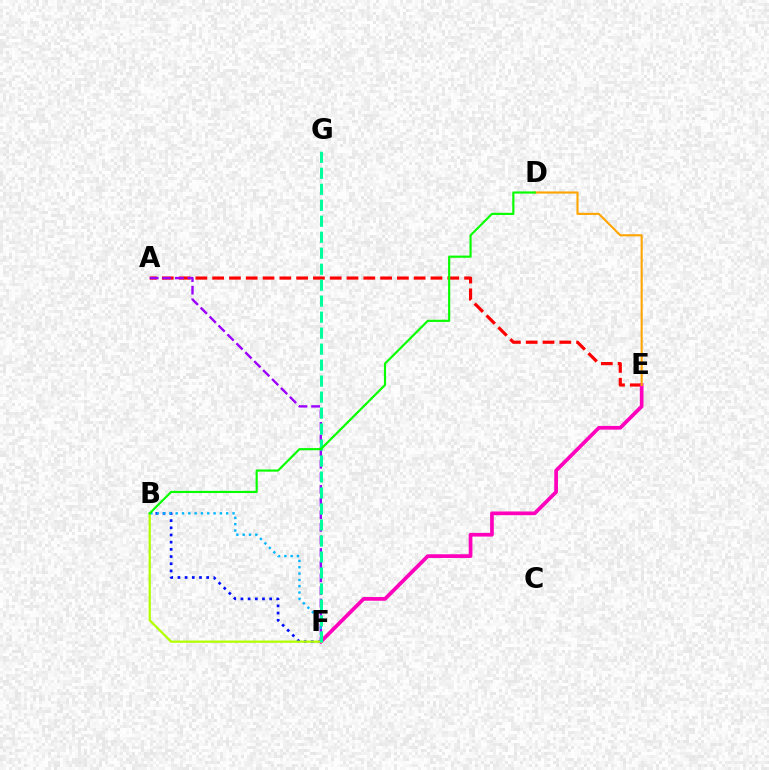{('A', 'E'): [{'color': '#ff0000', 'line_style': 'dashed', 'thickness': 2.28}], ('B', 'F'): [{'color': '#0010ff', 'line_style': 'dotted', 'thickness': 1.95}, {'color': '#00b5ff', 'line_style': 'dotted', 'thickness': 1.72}, {'color': '#b3ff00', 'line_style': 'solid', 'thickness': 1.63}], ('A', 'F'): [{'color': '#9b00ff', 'line_style': 'dashed', 'thickness': 1.71}], ('E', 'F'): [{'color': '#ff00bd', 'line_style': 'solid', 'thickness': 2.67}], ('F', 'G'): [{'color': '#00ff9d', 'line_style': 'dashed', 'thickness': 2.17}], ('D', 'E'): [{'color': '#ffa500', 'line_style': 'solid', 'thickness': 1.52}], ('B', 'D'): [{'color': '#08ff00', 'line_style': 'solid', 'thickness': 1.56}]}